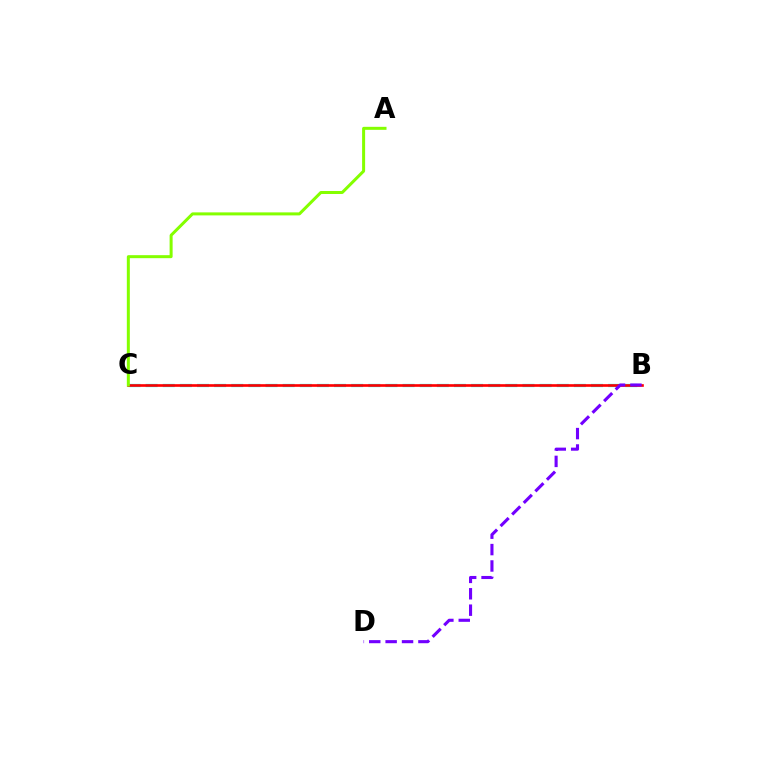{('B', 'C'): [{'color': '#00fff6', 'line_style': 'dashed', 'thickness': 2.33}, {'color': '#ff0000', 'line_style': 'solid', 'thickness': 1.91}], ('A', 'C'): [{'color': '#84ff00', 'line_style': 'solid', 'thickness': 2.17}], ('B', 'D'): [{'color': '#7200ff', 'line_style': 'dashed', 'thickness': 2.23}]}